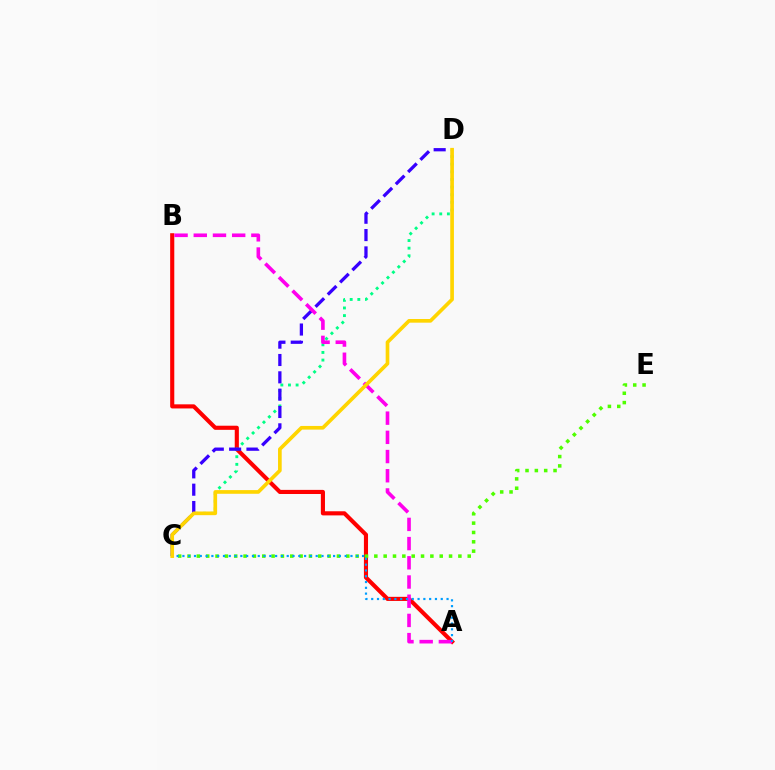{('A', 'B'): [{'color': '#ff0000', 'line_style': 'solid', 'thickness': 2.96}, {'color': '#ff00ed', 'line_style': 'dashed', 'thickness': 2.61}], ('C', 'D'): [{'color': '#00ff86', 'line_style': 'dotted', 'thickness': 2.07}, {'color': '#3700ff', 'line_style': 'dashed', 'thickness': 2.35}, {'color': '#ffd500', 'line_style': 'solid', 'thickness': 2.64}], ('C', 'E'): [{'color': '#4fff00', 'line_style': 'dotted', 'thickness': 2.54}], ('A', 'C'): [{'color': '#009eff', 'line_style': 'dotted', 'thickness': 1.57}]}